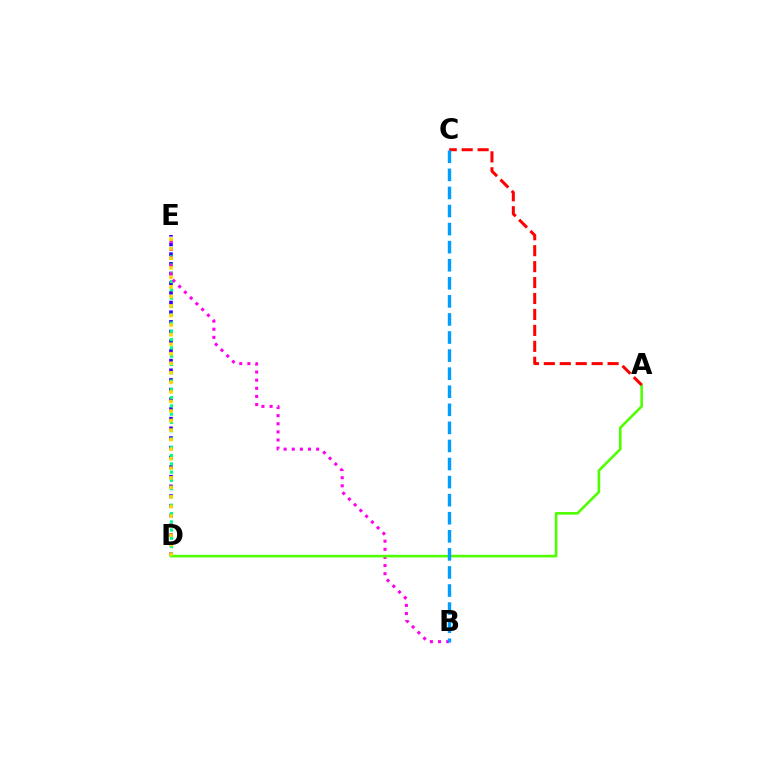{('D', 'E'): [{'color': '#3700ff', 'line_style': 'dotted', 'thickness': 2.63}, {'color': '#00ff86', 'line_style': 'dotted', 'thickness': 2.25}, {'color': '#ffd500', 'line_style': 'dotted', 'thickness': 2.59}], ('B', 'E'): [{'color': '#ff00ed', 'line_style': 'dotted', 'thickness': 2.21}], ('A', 'D'): [{'color': '#4fff00', 'line_style': 'solid', 'thickness': 1.88}], ('A', 'C'): [{'color': '#ff0000', 'line_style': 'dashed', 'thickness': 2.17}], ('B', 'C'): [{'color': '#009eff', 'line_style': 'dashed', 'thickness': 2.45}]}